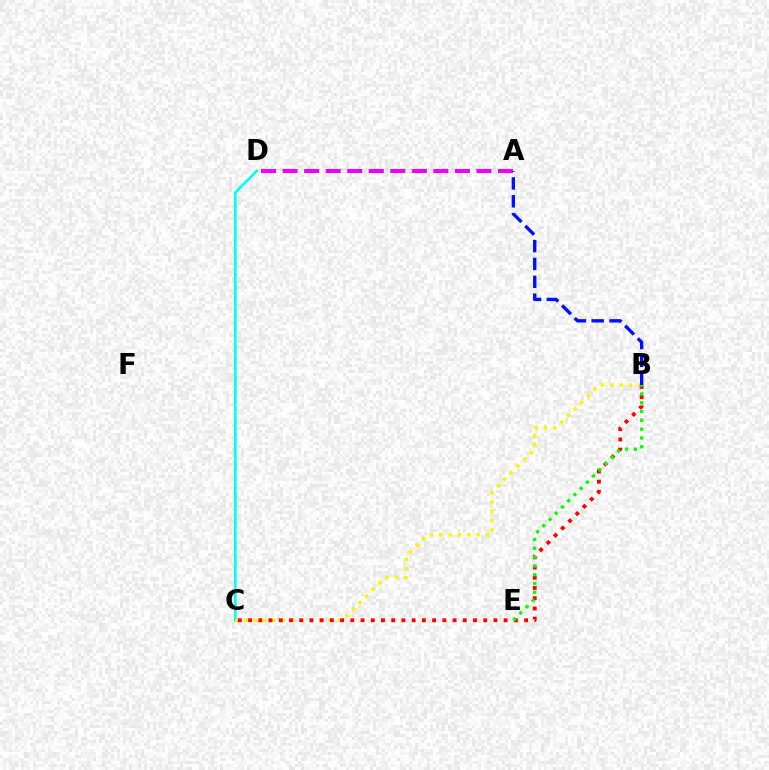{('C', 'D'): [{'color': '#00fff6', 'line_style': 'solid', 'thickness': 1.93}], ('B', 'C'): [{'color': '#fcf500', 'line_style': 'dotted', 'thickness': 2.54}, {'color': '#ff0000', 'line_style': 'dotted', 'thickness': 2.78}], ('A', 'D'): [{'color': '#ee00ff', 'line_style': 'dashed', 'thickness': 2.93}], ('B', 'E'): [{'color': '#08ff00', 'line_style': 'dotted', 'thickness': 2.39}], ('A', 'B'): [{'color': '#0010ff', 'line_style': 'dashed', 'thickness': 2.43}]}